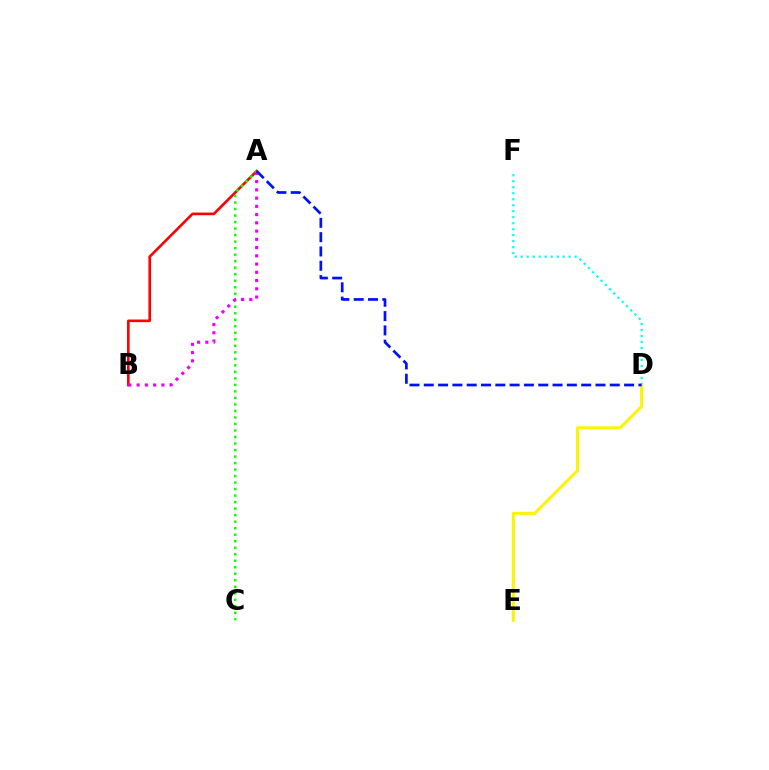{('A', 'B'): [{'color': '#ff0000', 'line_style': 'solid', 'thickness': 1.9}, {'color': '#ee00ff', 'line_style': 'dotted', 'thickness': 2.24}], ('A', 'C'): [{'color': '#08ff00', 'line_style': 'dotted', 'thickness': 1.77}], ('D', 'F'): [{'color': '#00fff6', 'line_style': 'dotted', 'thickness': 1.63}], ('D', 'E'): [{'color': '#fcf500', 'line_style': 'solid', 'thickness': 2.18}], ('A', 'D'): [{'color': '#0010ff', 'line_style': 'dashed', 'thickness': 1.94}]}